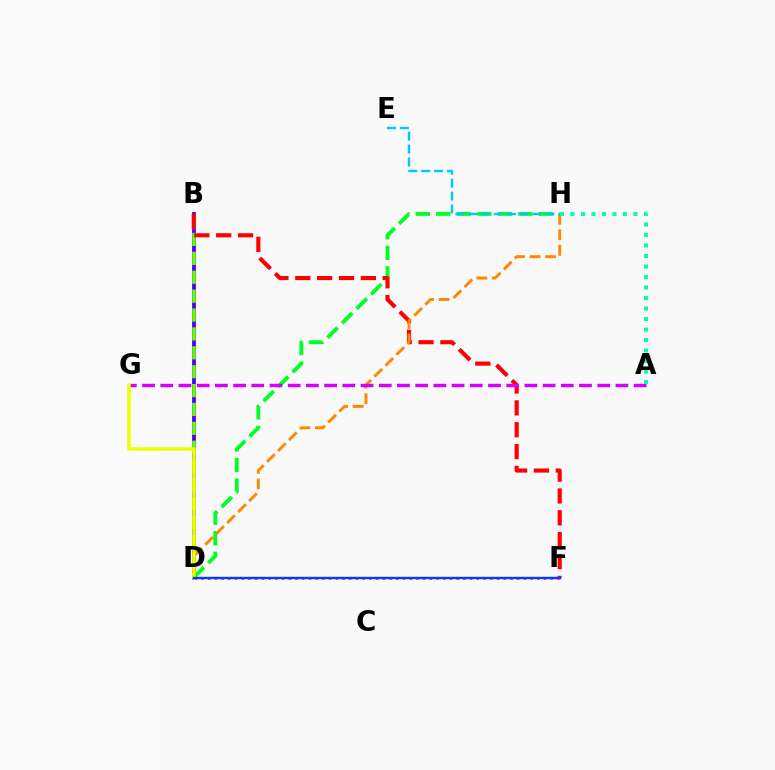{('B', 'D'): [{'color': '#4f00ff', 'line_style': 'solid', 'thickness': 2.76}, {'color': '#66ff00', 'line_style': 'dashed', 'thickness': 2.57}], ('D', 'H'): [{'color': '#00ff27', 'line_style': 'dashed', 'thickness': 2.79}, {'color': '#ff8800', 'line_style': 'dashed', 'thickness': 2.11}], ('B', 'F'): [{'color': '#ff0000', 'line_style': 'dashed', 'thickness': 2.97}], ('D', 'F'): [{'color': '#ff00a0', 'line_style': 'dotted', 'thickness': 1.82}, {'color': '#003fff', 'line_style': 'solid', 'thickness': 1.74}], ('A', 'G'): [{'color': '#d600ff', 'line_style': 'dashed', 'thickness': 2.47}], ('D', 'G'): [{'color': '#eeff00', 'line_style': 'solid', 'thickness': 2.53}], ('A', 'H'): [{'color': '#00ffaf', 'line_style': 'dotted', 'thickness': 2.85}], ('E', 'H'): [{'color': '#00c7ff', 'line_style': 'dashed', 'thickness': 1.75}]}